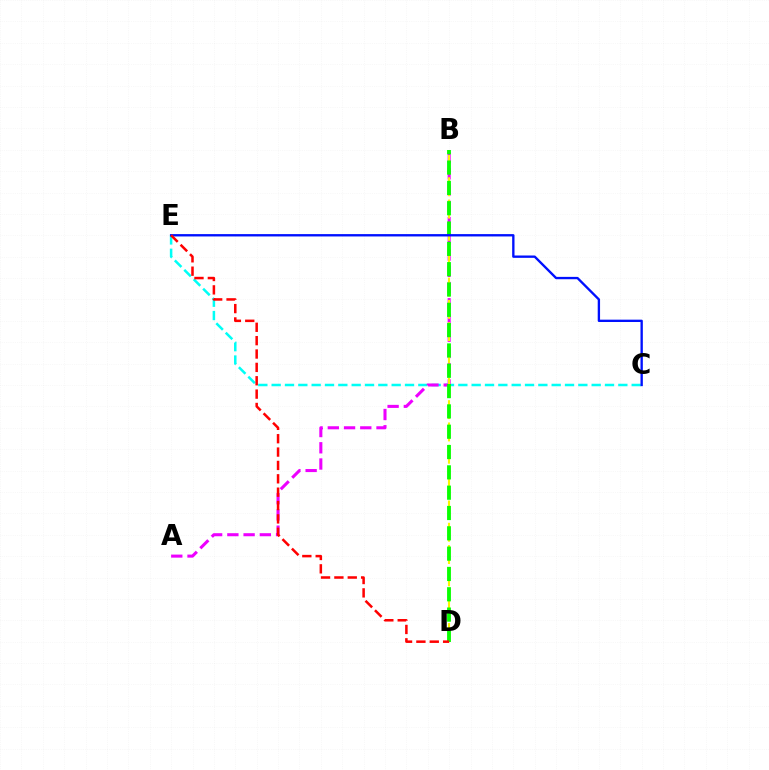{('C', 'E'): [{'color': '#00fff6', 'line_style': 'dashed', 'thickness': 1.81}, {'color': '#0010ff', 'line_style': 'solid', 'thickness': 1.69}], ('A', 'B'): [{'color': '#ee00ff', 'line_style': 'dashed', 'thickness': 2.21}], ('B', 'D'): [{'color': '#fcf500', 'line_style': 'dashed', 'thickness': 1.51}, {'color': '#08ff00', 'line_style': 'dashed', 'thickness': 2.76}], ('D', 'E'): [{'color': '#ff0000', 'line_style': 'dashed', 'thickness': 1.82}]}